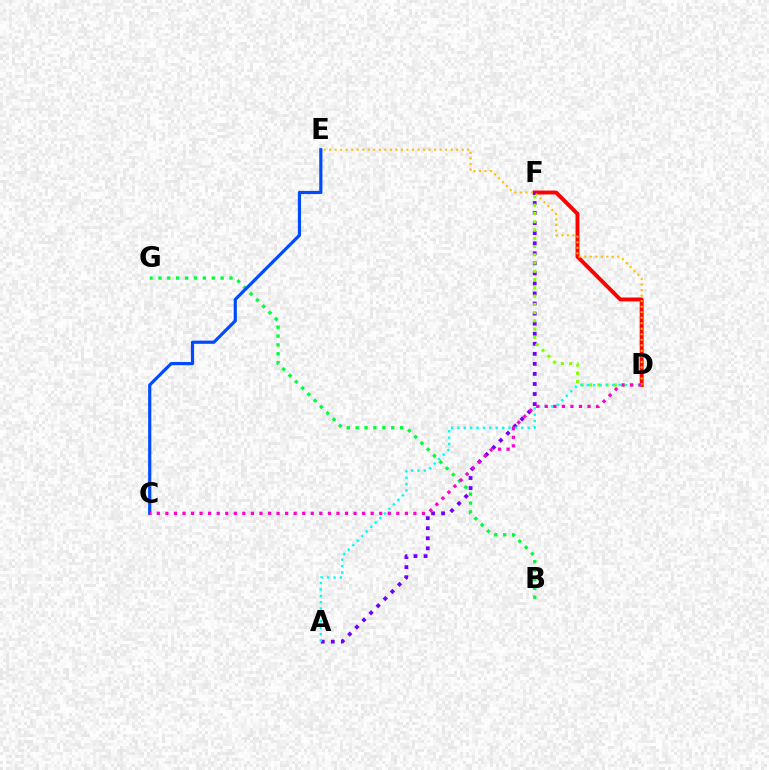{('D', 'F'): [{'color': '#ff0000', 'line_style': 'solid', 'thickness': 2.81}, {'color': '#84ff00', 'line_style': 'dotted', 'thickness': 2.24}], ('A', 'F'): [{'color': '#7200ff', 'line_style': 'dotted', 'thickness': 2.73}], ('A', 'D'): [{'color': '#00fff6', 'line_style': 'dotted', 'thickness': 1.74}], ('D', 'E'): [{'color': '#ffbd00', 'line_style': 'dotted', 'thickness': 1.5}], ('B', 'G'): [{'color': '#00ff39', 'line_style': 'dotted', 'thickness': 2.41}], ('C', 'E'): [{'color': '#004bff', 'line_style': 'solid', 'thickness': 2.29}], ('C', 'D'): [{'color': '#ff00cf', 'line_style': 'dotted', 'thickness': 2.32}]}